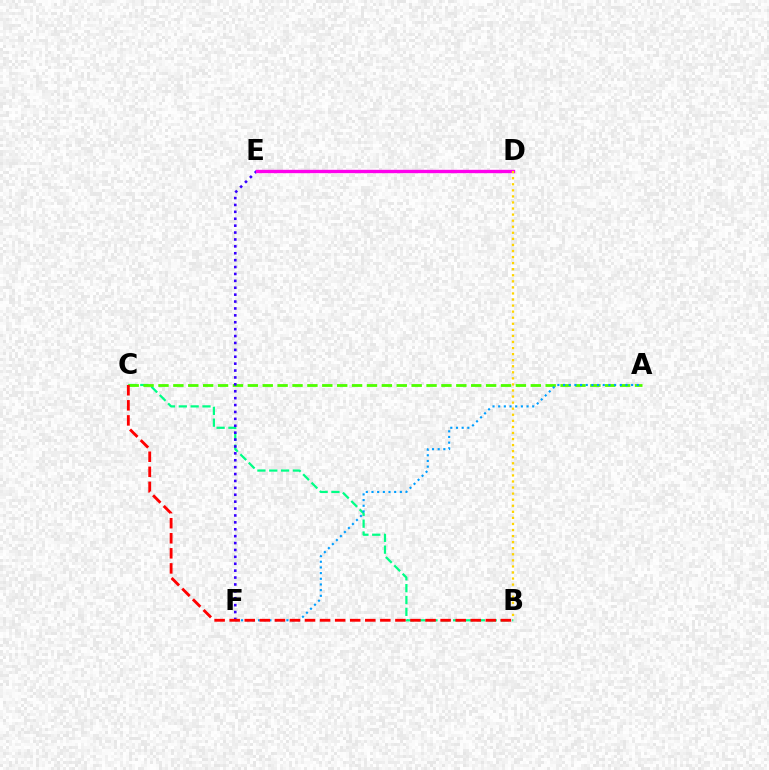{('B', 'C'): [{'color': '#00ff86', 'line_style': 'dashed', 'thickness': 1.61}, {'color': '#ff0000', 'line_style': 'dashed', 'thickness': 2.05}], ('A', 'C'): [{'color': '#4fff00', 'line_style': 'dashed', 'thickness': 2.02}], ('A', 'F'): [{'color': '#009eff', 'line_style': 'dotted', 'thickness': 1.54}], ('E', 'F'): [{'color': '#3700ff', 'line_style': 'dotted', 'thickness': 1.87}], ('D', 'E'): [{'color': '#ff00ed', 'line_style': 'solid', 'thickness': 2.42}], ('B', 'D'): [{'color': '#ffd500', 'line_style': 'dotted', 'thickness': 1.65}]}